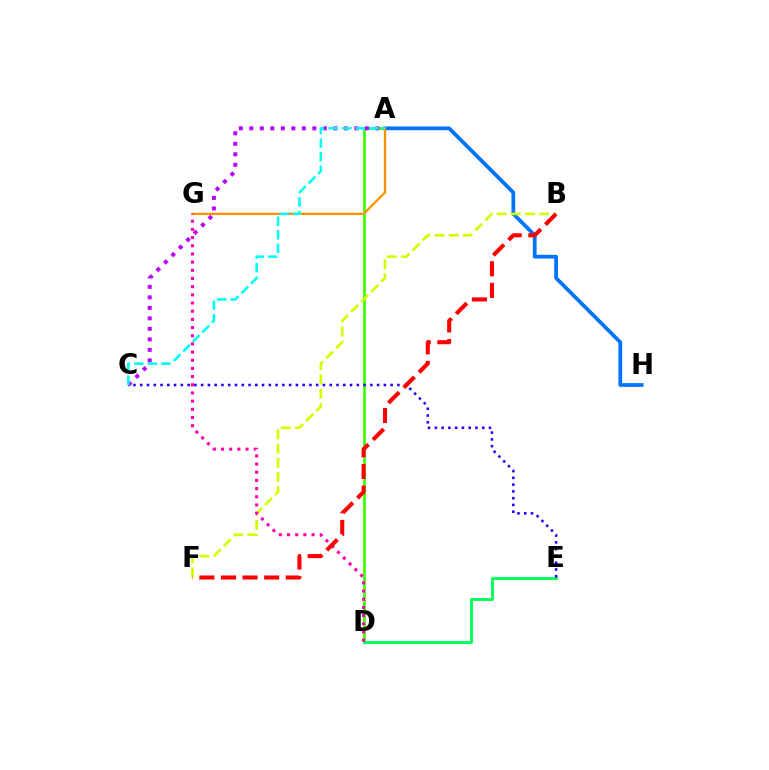{('A', 'D'): [{'color': '#3dff00', 'line_style': 'solid', 'thickness': 1.93}], ('A', 'H'): [{'color': '#0074ff', 'line_style': 'solid', 'thickness': 2.7}], ('A', 'C'): [{'color': '#b900ff', 'line_style': 'dotted', 'thickness': 2.85}, {'color': '#00fff6', 'line_style': 'dashed', 'thickness': 1.84}], ('A', 'G'): [{'color': '#ff9400', 'line_style': 'solid', 'thickness': 1.67}], ('D', 'E'): [{'color': '#00ff5c', 'line_style': 'solid', 'thickness': 2.08}], ('C', 'E'): [{'color': '#2500ff', 'line_style': 'dotted', 'thickness': 1.84}], ('B', 'F'): [{'color': '#d1ff00', 'line_style': 'dashed', 'thickness': 1.93}, {'color': '#ff0000', 'line_style': 'dashed', 'thickness': 2.94}], ('D', 'G'): [{'color': '#ff00ac', 'line_style': 'dotted', 'thickness': 2.22}]}